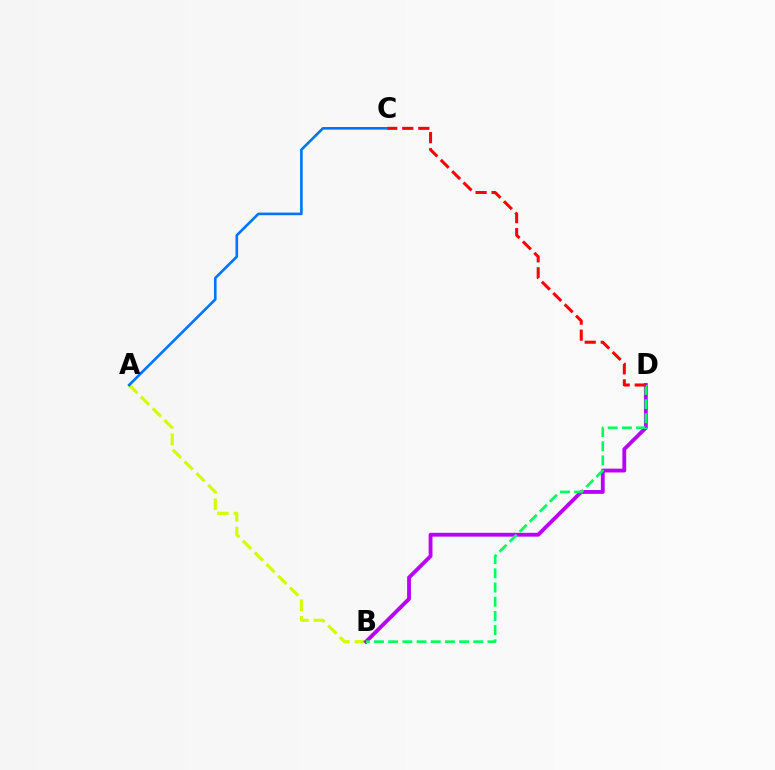{('A', 'B'): [{'color': '#d1ff00', 'line_style': 'dashed', 'thickness': 2.25}], ('B', 'D'): [{'color': '#b900ff', 'line_style': 'solid', 'thickness': 2.76}, {'color': '#00ff5c', 'line_style': 'dashed', 'thickness': 1.93}], ('A', 'C'): [{'color': '#0074ff', 'line_style': 'solid', 'thickness': 1.89}], ('C', 'D'): [{'color': '#ff0000', 'line_style': 'dashed', 'thickness': 2.18}]}